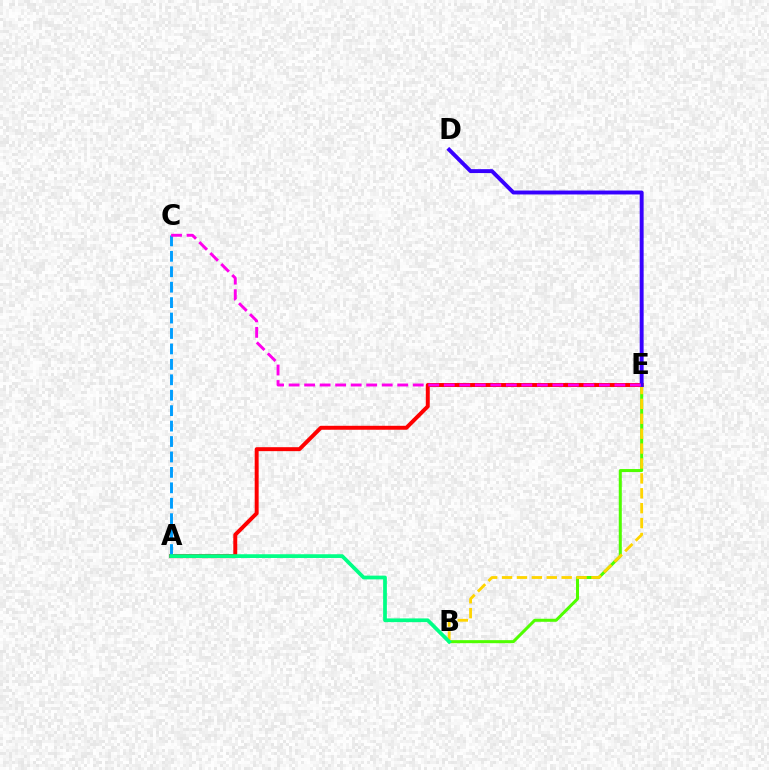{('B', 'E'): [{'color': '#4fff00', 'line_style': 'solid', 'thickness': 2.18}, {'color': '#ffd500', 'line_style': 'dashed', 'thickness': 2.02}], ('A', 'E'): [{'color': '#ff0000', 'line_style': 'solid', 'thickness': 2.85}], ('A', 'C'): [{'color': '#009eff', 'line_style': 'dashed', 'thickness': 2.1}], ('A', 'B'): [{'color': '#00ff86', 'line_style': 'solid', 'thickness': 2.69}], ('D', 'E'): [{'color': '#3700ff', 'line_style': 'solid', 'thickness': 2.82}], ('C', 'E'): [{'color': '#ff00ed', 'line_style': 'dashed', 'thickness': 2.11}]}